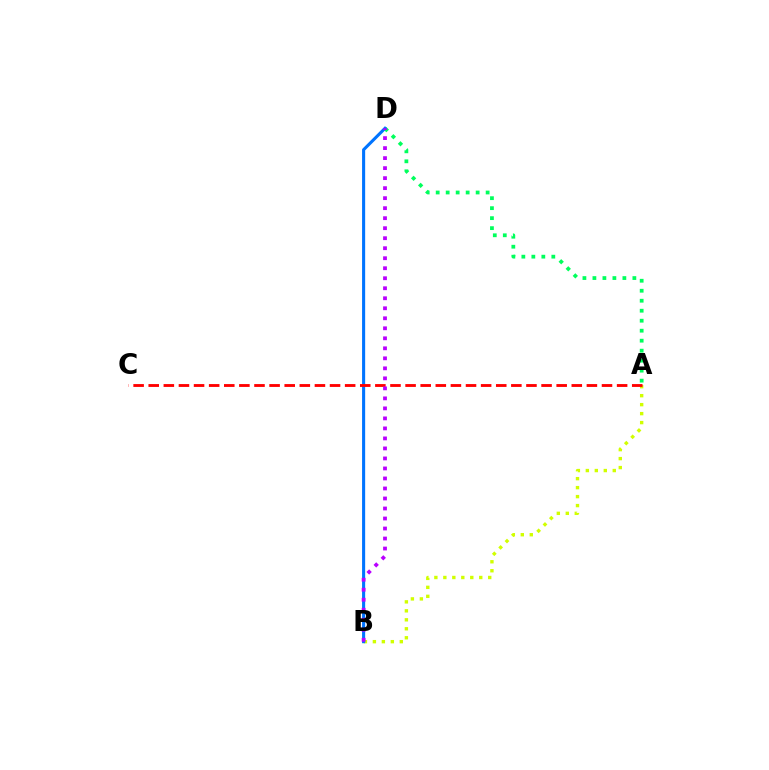{('A', 'B'): [{'color': '#d1ff00', 'line_style': 'dotted', 'thickness': 2.44}], ('A', 'D'): [{'color': '#00ff5c', 'line_style': 'dotted', 'thickness': 2.71}], ('B', 'D'): [{'color': '#0074ff', 'line_style': 'solid', 'thickness': 2.22}, {'color': '#b900ff', 'line_style': 'dotted', 'thickness': 2.72}], ('A', 'C'): [{'color': '#ff0000', 'line_style': 'dashed', 'thickness': 2.05}]}